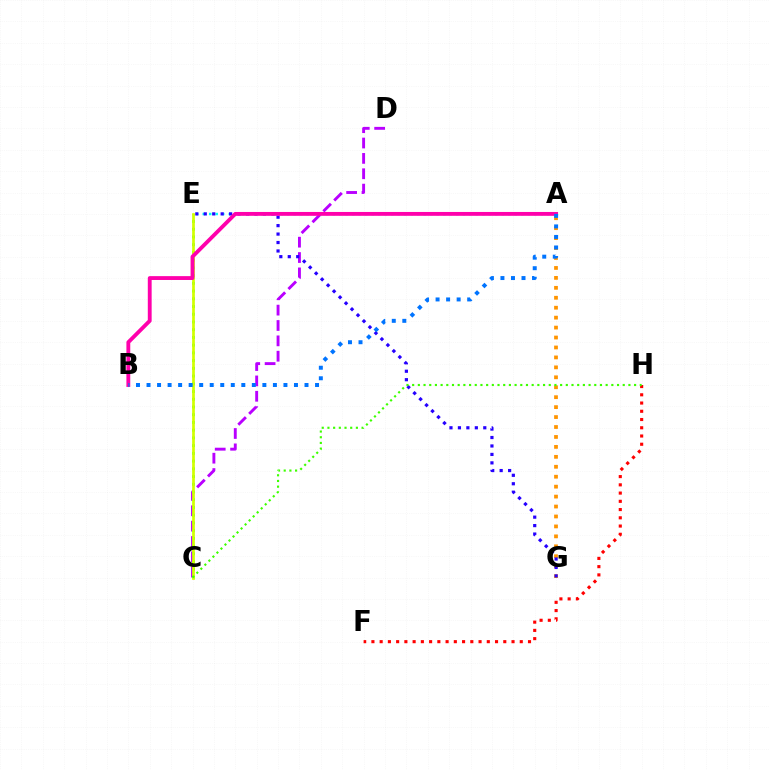{('C', 'D'): [{'color': '#b900ff', 'line_style': 'dashed', 'thickness': 2.09}], ('A', 'G'): [{'color': '#ff9400', 'line_style': 'dotted', 'thickness': 2.7}], ('C', 'E'): [{'color': '#00ff5c', 'line_style': 'dotted', 'thickness': 2.1}, {'color': '#d1ff00', 'line_style': 'solid', 'thickness': 1.95}], ('A', 'E'): [{'color': '#00fff6', 'line_style': 'dotted', 'thickness': 1.77}], ('E', 'G'): [{'color': '#2500ff', 'line_style': 'dotted', 'thickness': 2.3}], ('F', 'H'): [{'color': '#ff0000', 'line_style': 'dotted', 'thickness': 2.24}], ('C', 'H'): [{'color': '#3dff00', 'line_style': 'dotted', 'thickness': 1.55}], ('A', 'B'): [{'color': '#ff00ac', 'line_style': 'solid', 'thickness': 2.77}, {'color': '#0074ff', 'line_style': 'dotted', 'thickness': 2.86}]}